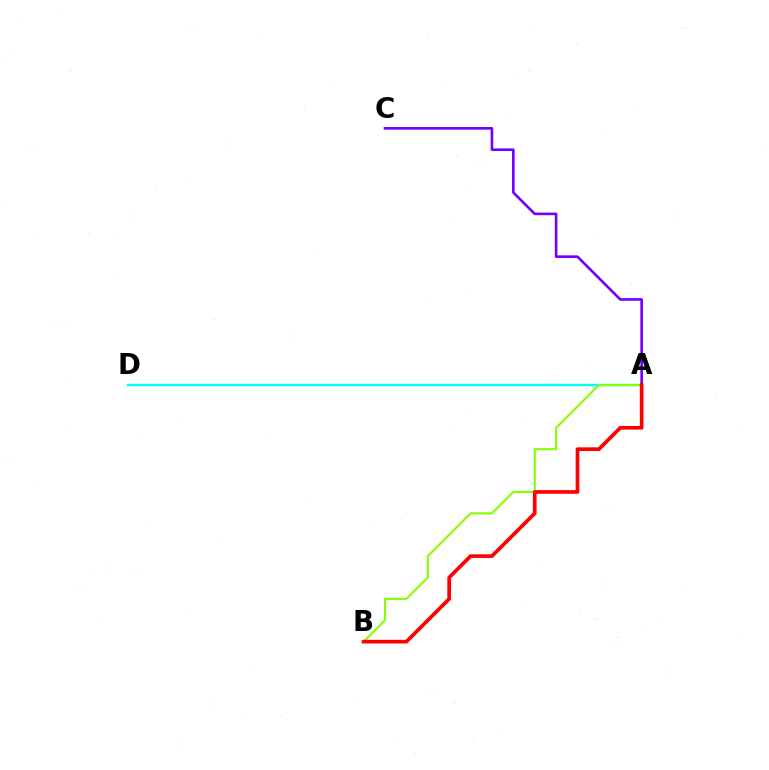{('A', 'D'): [{'color': '#00fff6', 'line_style': 'solid', 'thickness': 1.69}], ('A', 'C'): [{'color': '#7200ff', 'line_style': 'solid', 'thickness': 1.9}], ('A', 'B'): [{'color': '#84ff00', 'line_style': 'solid', 'thickness': 1.51}, {'color': '#ff0000', 'line_style': 'solid', 'thickness': 2.66}]}